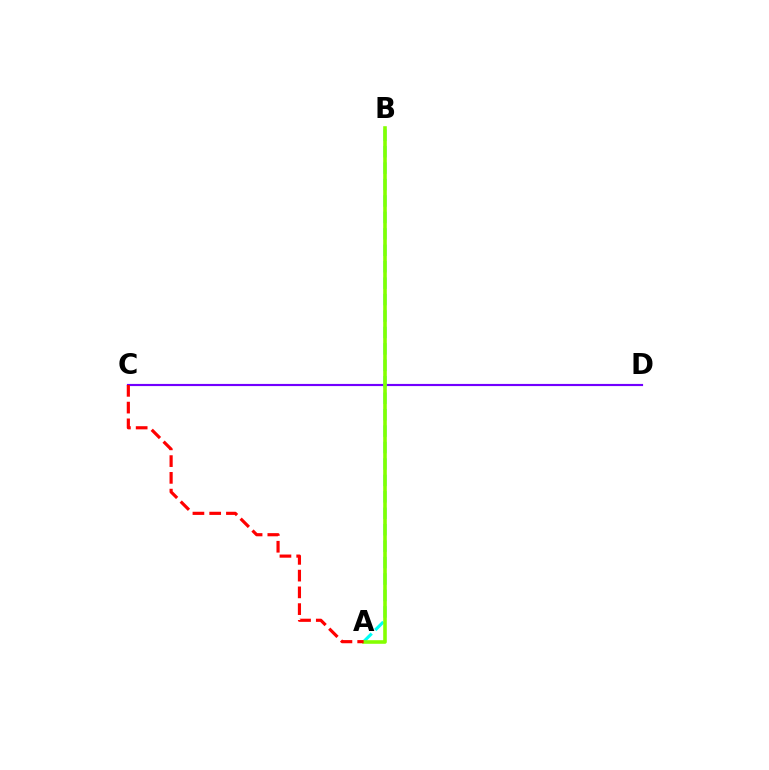{('C', 'D'): [{'color': '#7200ff', 'line_style': 'solid', 'thickness': 1.55}], ('A', 'B'): [{'color': '#00fff6', 'line_style': 'dashed', 'thickness': 2.23}, {'color': '#84ff00', 'line_style': 'solid', 'thickness': 2.58}], ('A', 'C'): [{'color': '#ff0000', 'line_style': 'dashed', 'thickness': 2.28}]}